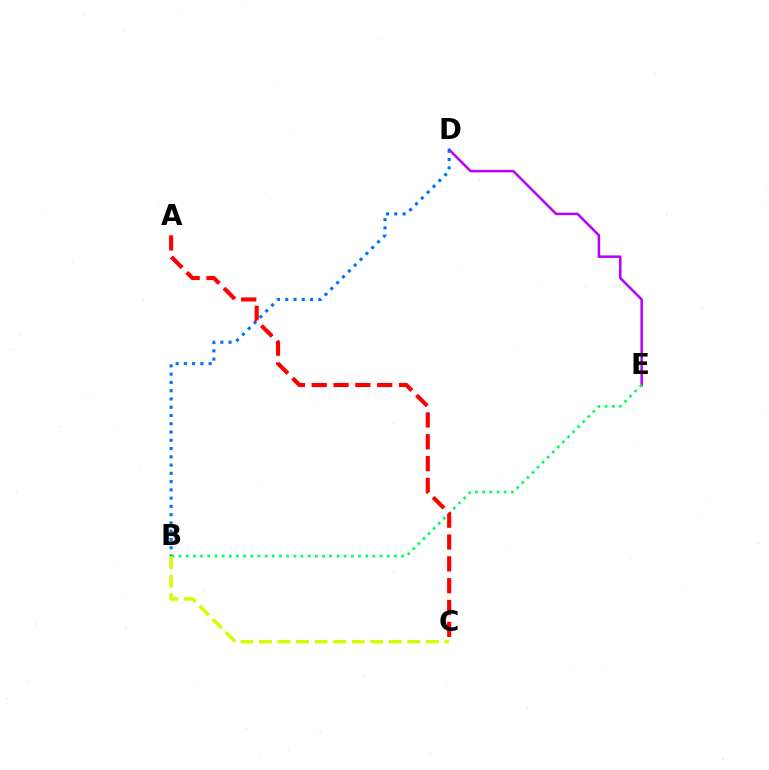{('D', 'E'): [{'color': '#b900ff', 'line_style': 'solid', 'thickness': 1.81}], ('B', 'D'): [{'color': '#0074ff', 'line_style': 'dotted', 'thickness': 2.25}], ('B', 'E'): [{'color': '#00ff5c', 'line_style': 'dotted', 'thickness': 1.95}], ('B', 'C'): [{'color': '#d1ff00', 'line_style': 'dashed', 'thickness': 2.52}], ('A', 'C'): [{'color': '#ff0000', 'line_style': 'dashed', 'thickness': 2.97}]}